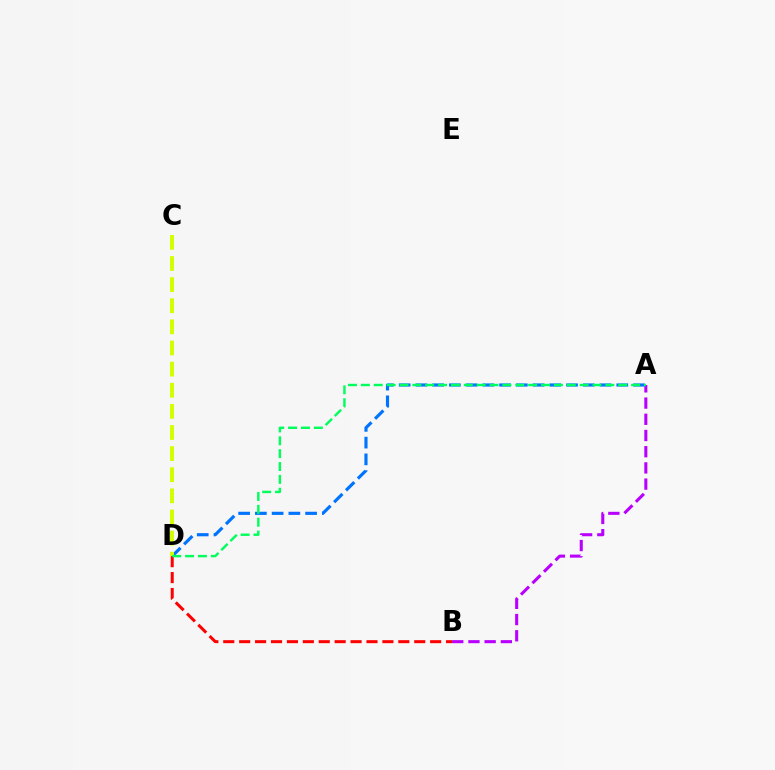{('A', 'B'): [{'color': '#b900ff', 'line_style': 'dashed', 'thickness': 2.2}], ('B', 'D'): [{'color': '#ff0000', 'line_style': 'dashed', 'thickness': 2.16}], ('A', 'D'): [{'color': '#0074ff', 'line_style': 'dashed', 'thickness': 2.27}, {'color': '#00ff5c', 'line_style': 'dashed', 'thickness': 1.75}], ('C', 'D'): [{'color': '#d1ff00', 'line_style': 'dashed', 'thickness': 2.87}]}